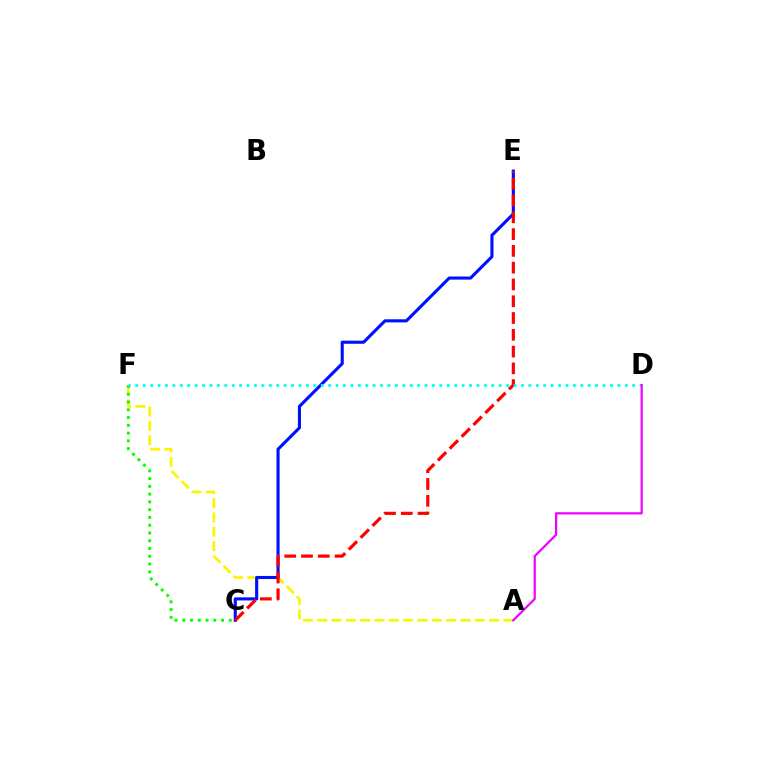{('A', 'F'): [{'color': '#fcf500', 'line_style': 'dashed', 'thickness': 1.95}], ('C', 'F'): [{'color': '#08ff00', 'line_style': 'dotted', 'thickness': 2.11}], ('C', 'E'): [{'color': '#0010ff', 'line_style': 'solid', 'thickness': 2.24}, {'color': '#ff0000', 'line_style': 'dashed', 'thickness': 2.28}], ('D', 'F'): [{'color': '#00fff6', 'line_style': 'dotted', 'thickness': 2.01}], ('A', 'D'): [{'color': '#ee00ff', 'line_style': 'solid', 'thickness': 1.58}]}